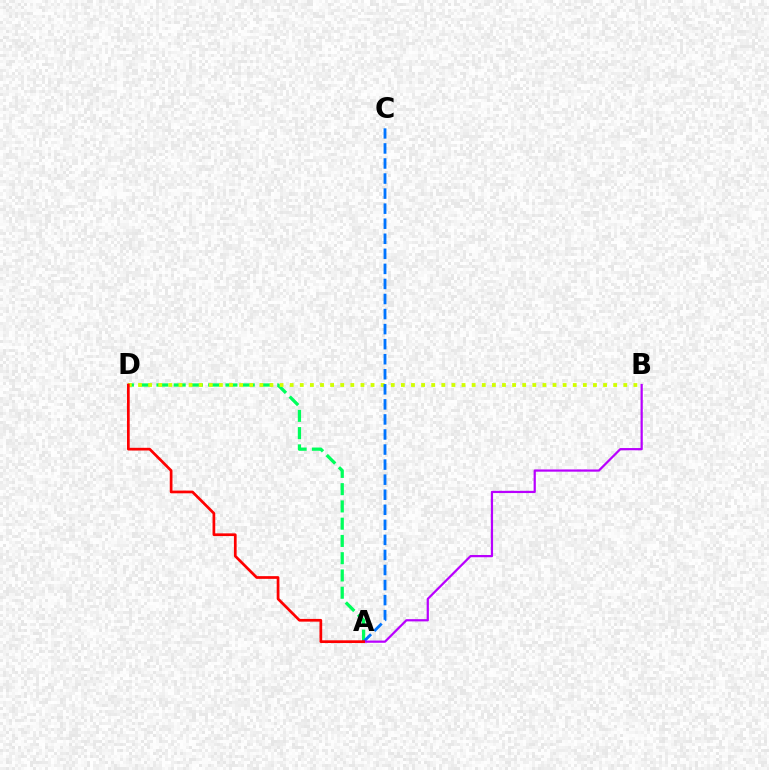{('A', 'D'): [{'color': '#00ff5c', 'line_style': 'dashed', 'thickness': 2.34}, {'color': '#ff0000', 'line_style': 'solid', 'thickness': 1.95}], ('B', 'D'): [{'color': '#d1ff00', 'line_style': 'dotted', 'thickness': 2.75}], ('A', 'C'): [{'color': '#0074ff', 'line_style': 'dashed', 'thickness': 2.05}], ('A', 'B'): [{'color': '#b900ff', 'line_style': 'solid', 'thickness': 1.6}]}